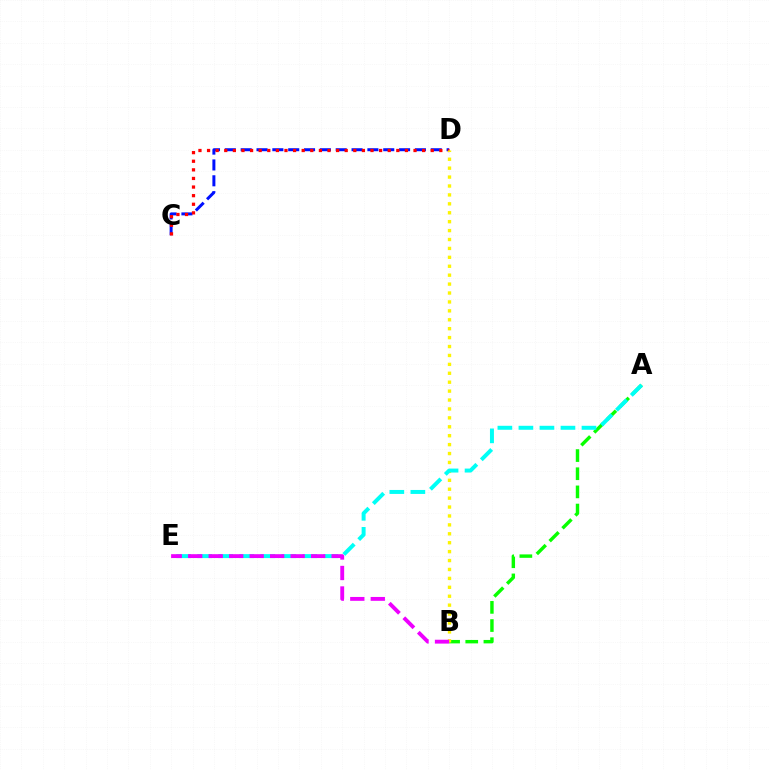{('C', 'D'): [{'color': '#0010ff', 'line_style': 'dashed', 'thickness': 2.15}, {'color': '#ff0000', 'line_style': 'dotted', 'thickness': 2.34}], ('A', 'B'): [{'color': '#08ff00', 'line_style': 'dashed', 'thickness': 2.47}], ('B', 'D'): [{'color': '#fcf500', 'line_style': 'dotted', 'thickness': 2.42}], ('A', 'E'): [{'color': '#00fff6', 'line_style': 'dashed', 'thickness': 2.86}], ('B', 'E'): [{'color': '#ee00ff', 'line_style': 'dashed', 'thickness': 2.78}]}